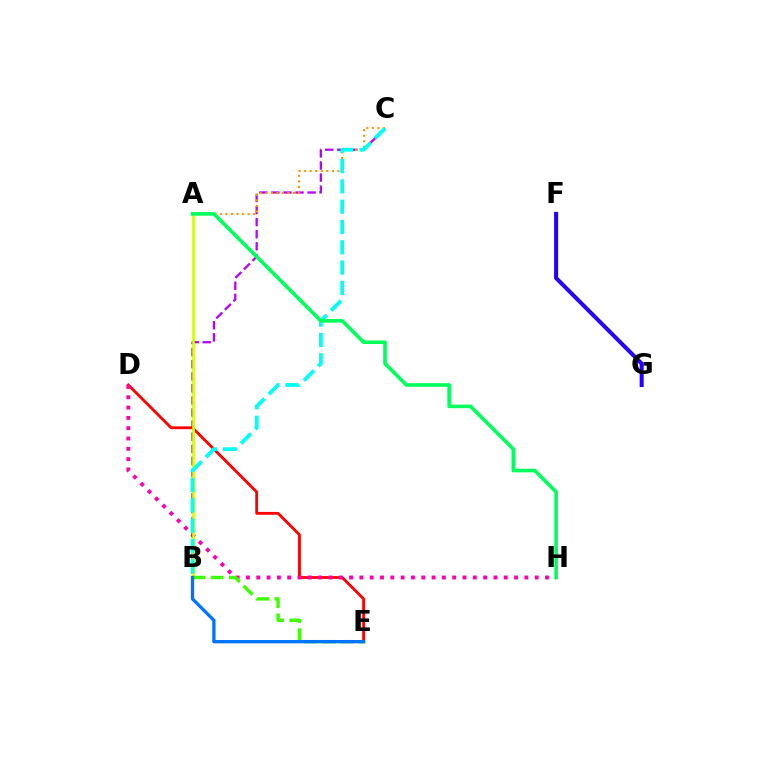{('B', 'C'): [{'color': '#b900ff', 'line_style': 'dashed', 'thickness': 1.64}, {'color': '#00fff6', 'line_style': 'dashed', 'thickness': 2.76}], ('F', 'G'): [{'color': '#2500ff', 'line_style': 'solid', 'thickness': 2.91}], ('D', 'E'): [{'color': '#ff0000', 'line_style': 'solid', 'thickness': 2.03}], ('D', 'H'): [{'color': '#ff00ac', 'line_style': 'dotted', 'thickness': 2.8}], ('A', 'B'): [{'color': '#d1ff00', 'line_style': 'solid', 'thickness': 1.88}], ('A', 'C'): [{'color': '#ff9400', 'line_style': 'dotted', 'thickness': 1.5}], ('B', 'E'): [{'color': '#3dff00', 'line_style': 'dashed', 'thickness': 2.47}, {'color': '#0074ff', 'line_style': 'solid', 'thickness': 2.38}], ('A', 'H'): [{'color': '#00ff5c', 'line_style': 'solid', 'thickness': 2.6}]}